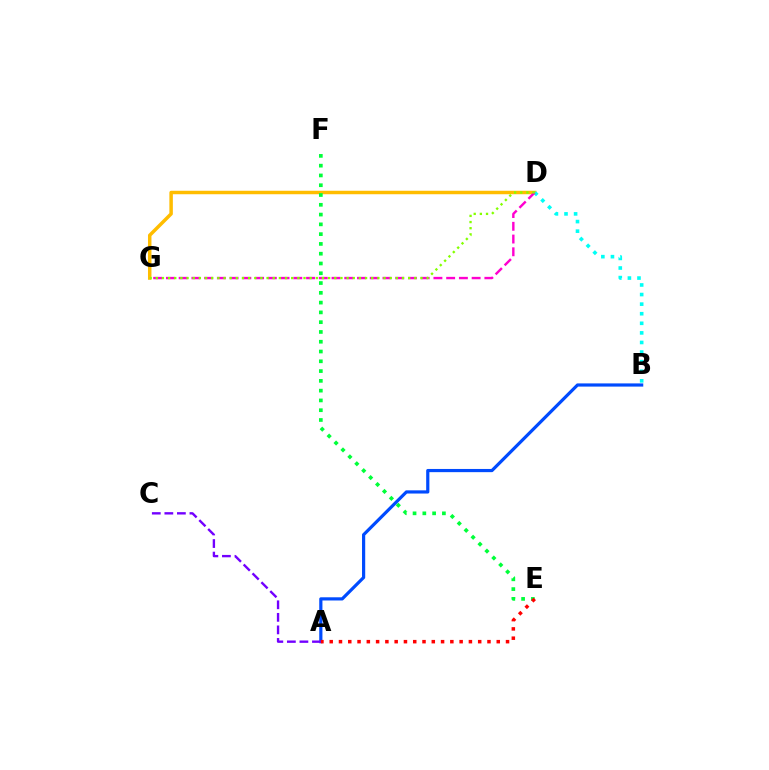{('D', 'G'): [{'color': '#ffbd00', 'line_style': 'solid', 'thickness': 2.5}, {'color': '#ff00cf', 'line_style': 'dashed', 'thickness': 1.73}, {'color': '#84ff00', 'line_style': 'dotted', 'thickness': 1.67}], ('A', 'B'): [{'color': '#004bff', 'line_style': 'solid', 'thickness': 2.3}], ('B', 'D'): [{'color': '#00fff6', 'line_style': 'dotted', 'thickness': 2.6}], ('E', 'F'): [{'color': '#00ff39', 'line_style': 'dotted', 'thickness': 2.66}], ('A', 'C'): [{'color': '#7200ff', 'line_style': 'dashed', 'thickness': 1.7}], ('A', 'E'): [{'color': '#ff0000', 'line_style': 'dotted', 'thickness': 2.52}]}